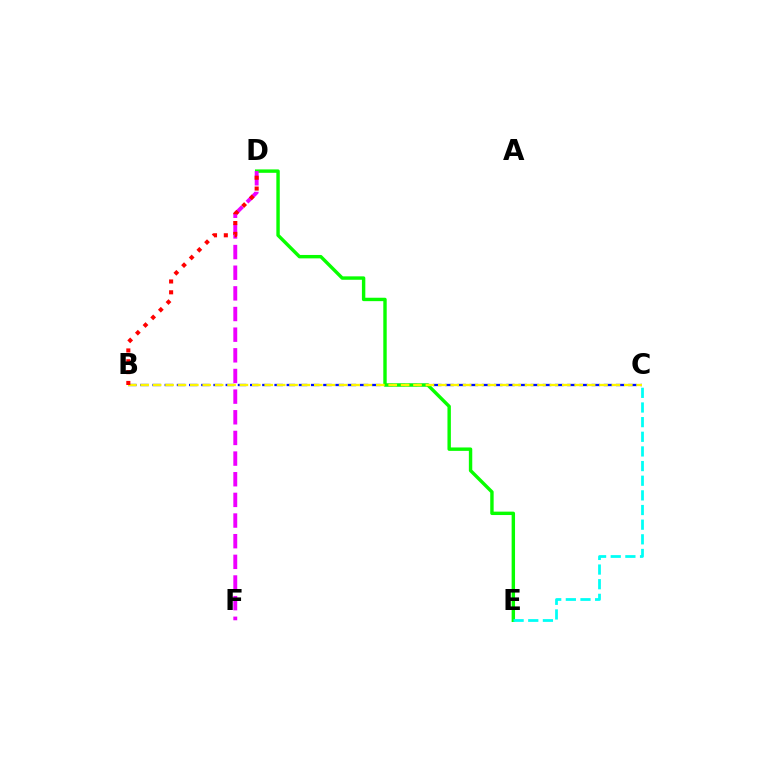{('B', 'C'): [{'color': '#0010ff', 'line_style': 'dashed', 'thickness': 1.66}, {'color': '#fcf500', 'line_style': 'dashed', 'thickness': 1.68}], ('D', 'E'): [{'color': '#08ff00', 'line_style': 'solid', 'thickness': 2.45}], ('D', 'F'): [{'color': '#ee00ff', 'line_style': 'dashed', 'thickness': 2.81}], ('C', 'E'): [{'color': '#00fff6', 'line_style': 'dashed', 'thickness': 1.99}], ('B', 'D'): [{'color': '#ff0000', 'line_style': 'dotted', 'thickness': 2.94}]}